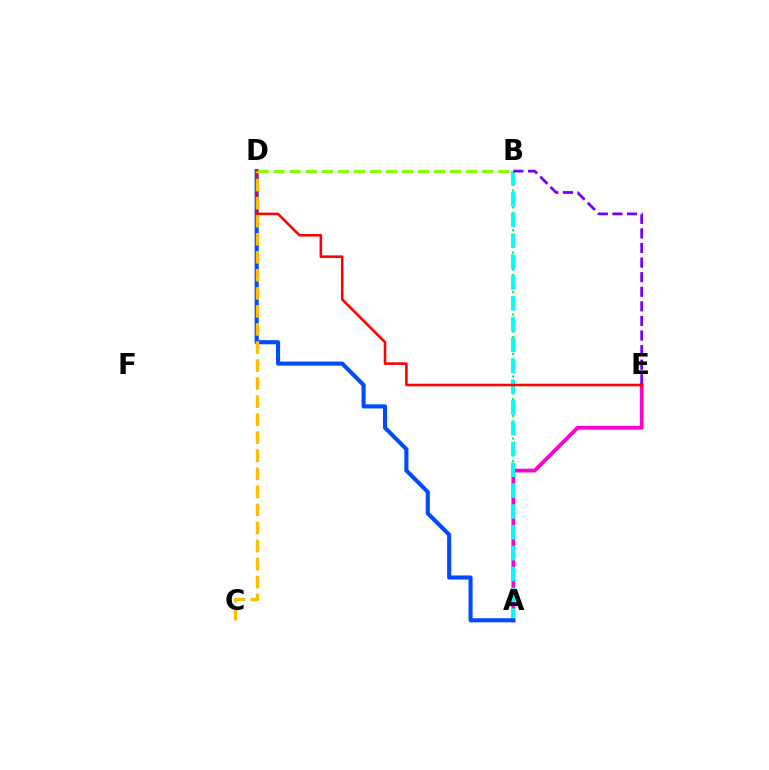{('A', 'B'): [{'color': '#00ff39', 'line_style': 'dotted', 'thickness': 1.53}, {'color': '#00fff6', 'line_style': 'dashed', 'thickness': 2.83}], ('A', 'E'): [{'color': '#ff00cf', 'line_style': 'solid', 'thickness': 2.73}], ('A', 'D'): [{'color': '#004bff', 'line_style': 'solid', 'thickness': 2.95}], ('B', 'D'): [{'color': '#84ff00', 'line_style': 'dashed', 'thickness': 2.18}], ('B', 'E'): [{'color': '#7200ff', 'line_style': 'dashed', 'thickness': 1.98}], ('D', 'E'): [{'color': '#ff0000', 'line_style': 'solid', 'thickness': 1.85}], ('C', 'D'): [{'color': '#ffbd00', 'line_style': 'dashed', 'thickness': 2.45}]}